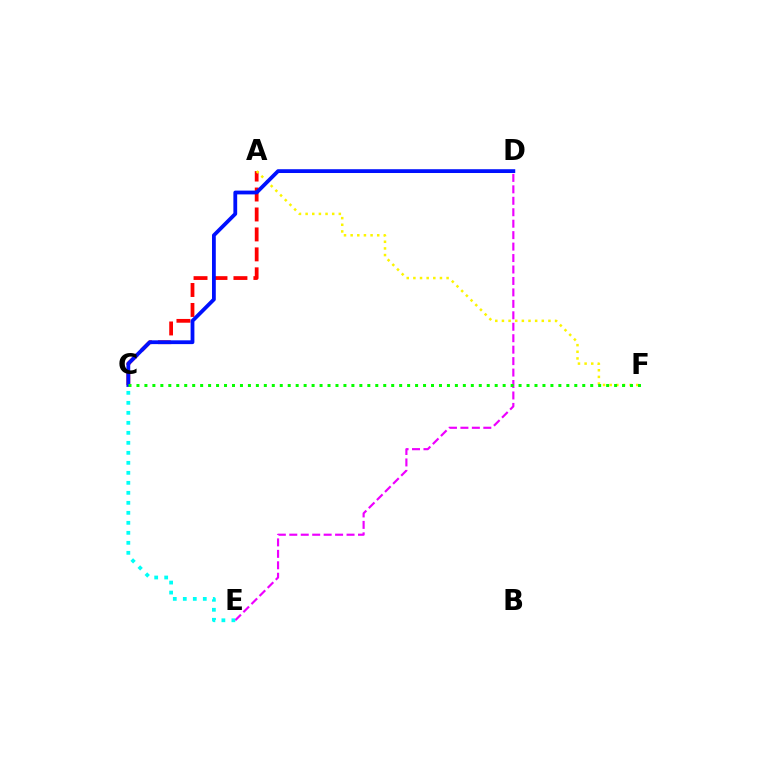{('D', 'E'): [{'color': '#ee00ff', 'line_style': 'dashed', 'thickness': 1.56}], ('A', 'C'): [{'color': '#ff0000', 'line_style': 'dashed', 'thickness': 2.71}], ('A', 'F'): [{'color': '#fcf500', 'line_style': 'dotted', 'thickness': 1.8}], ('C', 'E'): [{'color': '#00fff6', 'line_style': 'dotted', 'thickness': 2.72}], ('C', 'D'): [{'color': '#0010ff', 'line_style': 'solid', 'thickness': 2.73}], ('C', 'F'): [{'color': '#08ff00', 'line_style': 'dotted', 'thickness': 2.16}]}